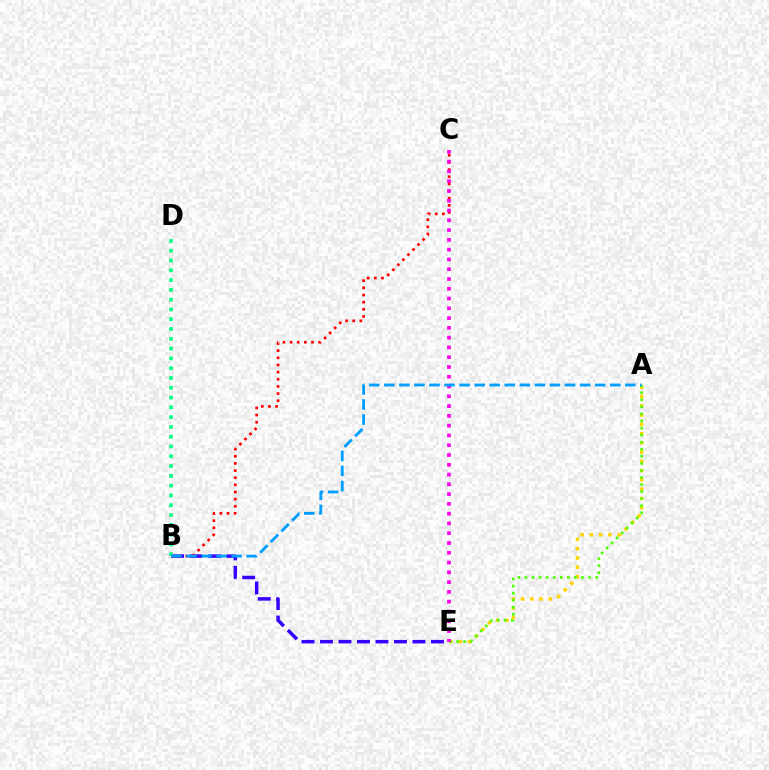{('A', 'E'): [{'color': '#ffd500', 'line_style': 'dotted', 'thickness': 2.52}, {'color': '#4fff00', 'line_style': 'dotted', 'thickness': 1.92}], ('B', 'E'): [{'color': '#3700ff', 'line_style': 'dashed', 'thickness': 2.51}], ('B', 'D'): [{'color': '#00ff86', 'line_style': 'dotted', 'thickness': 2.66}], ('B', 'C'): [{'color': '#ff0000', 'line_style': 'dotted', 'thickness': 1.94}], ('C', 'E'): [{'color': '#ff00ed', 'line_style': 'dotted', 'thickness': 2.66}], ('A', 'B'): [{'color': '#009eff', 'line_style': 'dashed', 'thickness': 2.05}]}